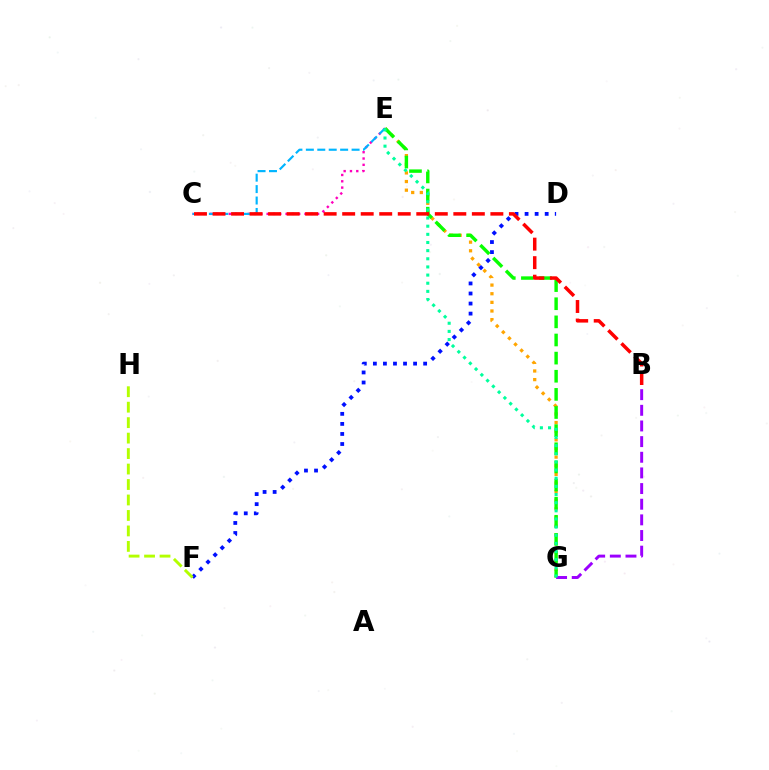{('E', 'G'): [{'color': '#ffa500', 'line_style': 'dotted', 'thickness': 2.35}, {'color': '#08ff00', 'line_style': 'dashed', 'thickness': 2.46}, {'color': '#00ff9d', 'line_style': 'dotted', 'thickness': 2.21}], ('D', 'F'): [{'color': '#0010ff', 'line_style': 'dotted', 'thickness': 2.73}], ('C', 'E'): [{'color': '#ff00bd', 'line_style': 'dotted', 'thickness': 1.71}, {'color': '#00b5ff', 'line_style': 'dashed', 'thickness': 1.55}], ('F', 'H'): [{'color': '#b3ff00', 'line_style': 'dashed', 'thickness': 2.1}], ('B', 'C'): [{'color': '#ff0000', 'line_style': 'dashed', 'thickness': 2.52}], ('B', 'G'): [{'color': '#9b00ff', 'line_style': 'dashed', 'thickness': 2.13}]}